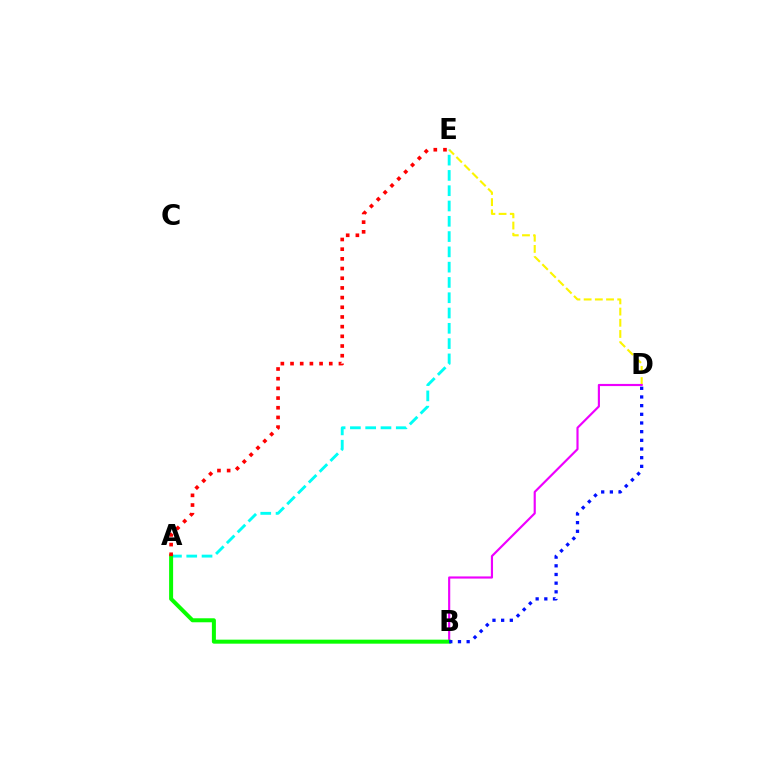{('D', 'E'): [{'color': '#fcf500', 'line_style': 'dashed', 'thickness': 1.52}], ('A', 'E'): [{'color': '#00fff6', 'line_style': 'dashed', 'thickness': 2.08}, {'color': '#ff0000', 'line_style': 'dotted', 'thickness': 2.63}], ('B', 'D'): [{'color': '#ee00ff', 'line_style': 'solid', 'thickness': 1.55}, {'color': '#0010ff', 'line_style': 'dotted', 'thickness': 2.36}], ('A', 'B'): [{'color': '#08ff00', 'line_style': 'solid', 'thickness': 2.88}]}